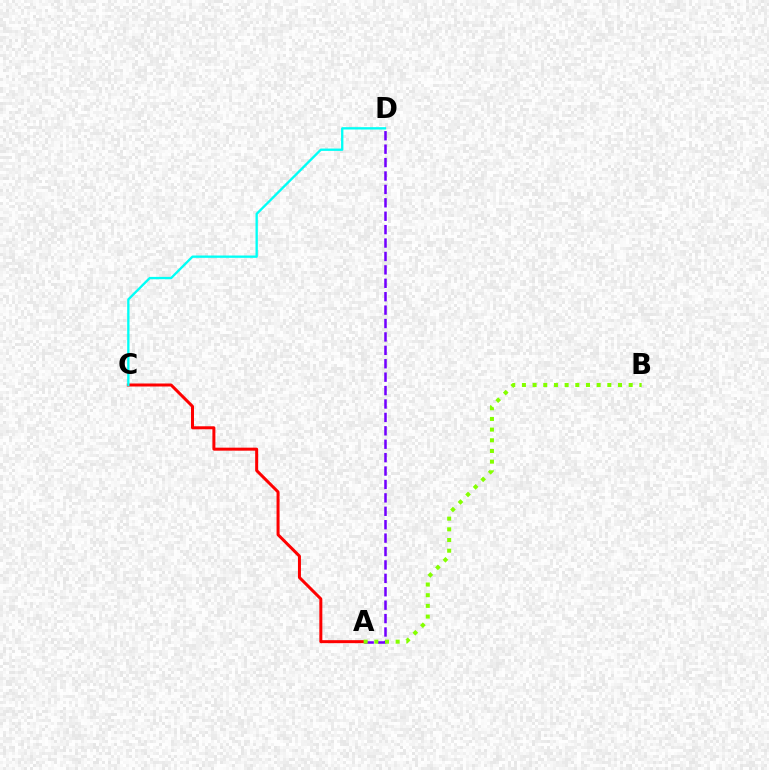{('A', 'D'): [{'color': '#7200ff', 'line_style': 'dashed', 'thickness': 1.82}], ('A', 'C'): [{'color': '#ff0000', 'line_style': 'solid', 'thickness': 2.16}], ('C', 'D'): [{'color': '#00fff6', 'line_style': 'solid', 'thickness': 1.68}], ('A', 'B'): [{'color': '#84ff00', 'line_style': 'dotted', 'thickness': 2.9}]}